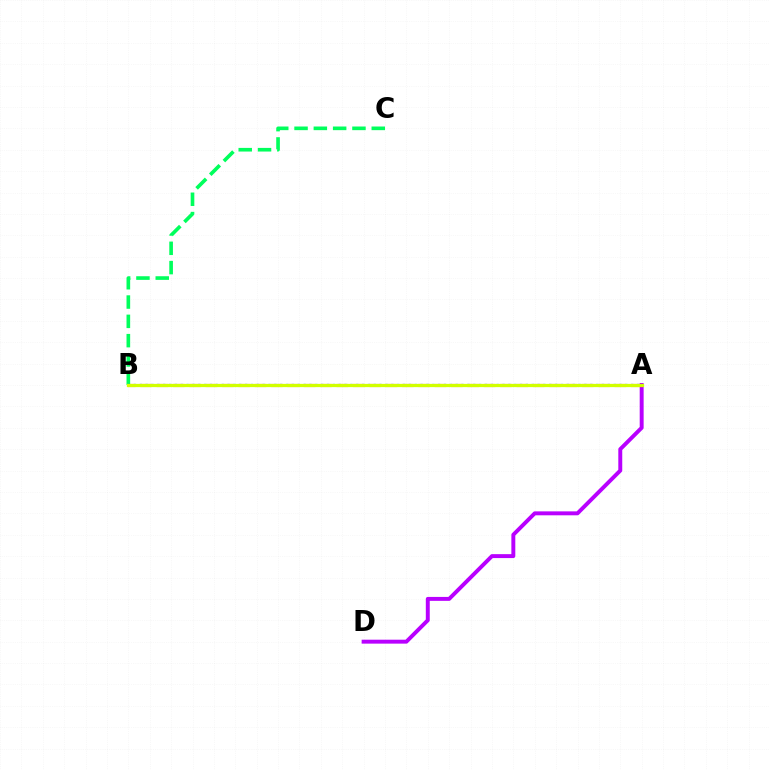{('B', 'C'): [{'color': '#00ff5c', 'line_style': 'dashed', 'thickness': 2.62}], ('A', 'D'): [{'color': '#b900ff', 'line_style': 'solid', 'thickness': 2.83}], ('A', 'B'): [{'color': '#0074ff', 'line_style': 'dotted', 'thickness': 1.59}, {'color': '#ff0000', 'line_style': 'dashed', 'thickness': 2.22}, {'color': '#d1ff00', 'line_style': 'solid', 'thickness': 2.34}]}